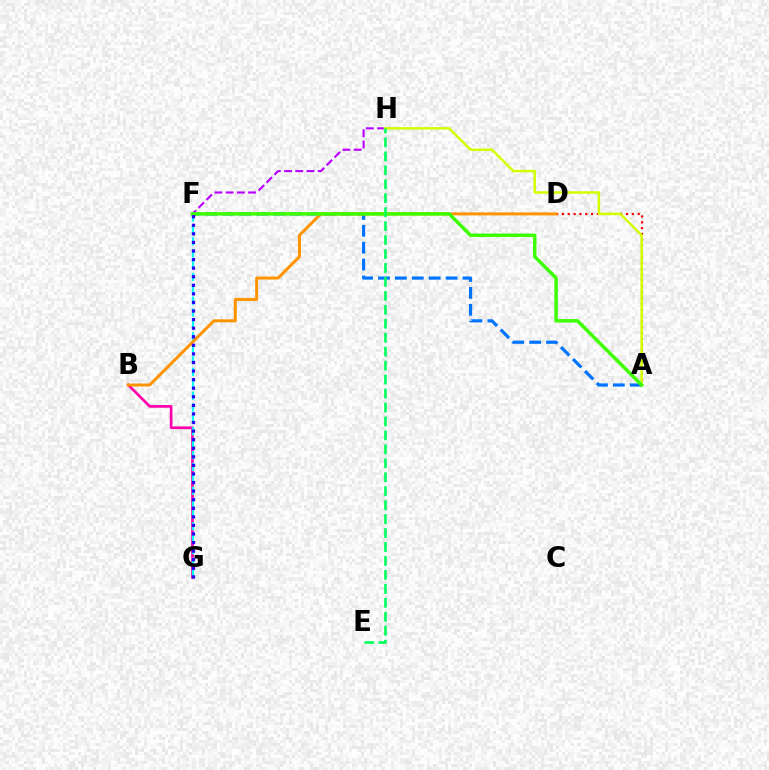{('B', 'G'): [{'color': '#ff00ac', 'line_style': 'solid', 'thickness': 1.96}], ('A', 'D'): [{'color': '#ff0000', 'line_style': 'dotted', 'thickness': 1.58}], ('F', 'G'): [{'color': '#00fff6', 'line_style': 'dashed', 'thickness': 1.61}, {'color': '#2500ff', 'line_style': 'dotted', 'thickness': 2.33}], ('F', 'H'): [{'color': '#b900ff', 'line_style': 'dashed', 'thickness': 1.52}], ('A', 'H'): [{'color': '#d1ff00', 'line_style': 'solid', 'thickness': 1.79}], ('A', 'F'): [{'color': '#0074ff', 'line_style': 'dashed', 'thickness': 2.3}, {'color': '#3dff00', 'line_style': 'solid', 'thickness': 2.5}], ('B', 'D'): [{'color': '#ff9400', 'line_style': 'solid', 'thickness': 2.15}], ('E', 'H'): [{'color': '#00ff5c', 'line_style': 'dashed', 'thickness': 1.9}]}